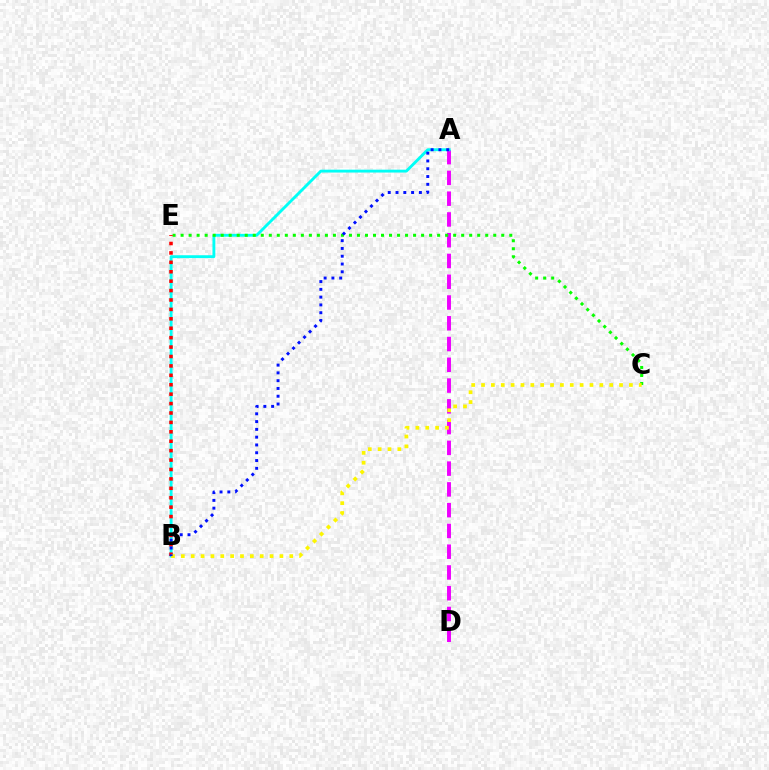{('A', 'D'): [{'color': '#ee00ff', 'line_style': 'dashed', 'thickness': 2.82}], ('A', 'B'): [{'color': '#00fff6', 'line_style': 'solid', 'thickness': 2.06}, {'color': '#0010ff', 'line_style': 'dotted', 'thickness': 2.12}], ('C', 'E'): [{'color': '#08ff00', 'line_style': 'dotted', 'thickness': 2.18}], ('B', 'E'): [{'color': '#ff0000', 'line_style': 'dotted', 'thickness': 2.56}], ('B', 'C'): [{'color': '#fcf500', 'line_style': 'dotted', 'thickness': 2.68}]}